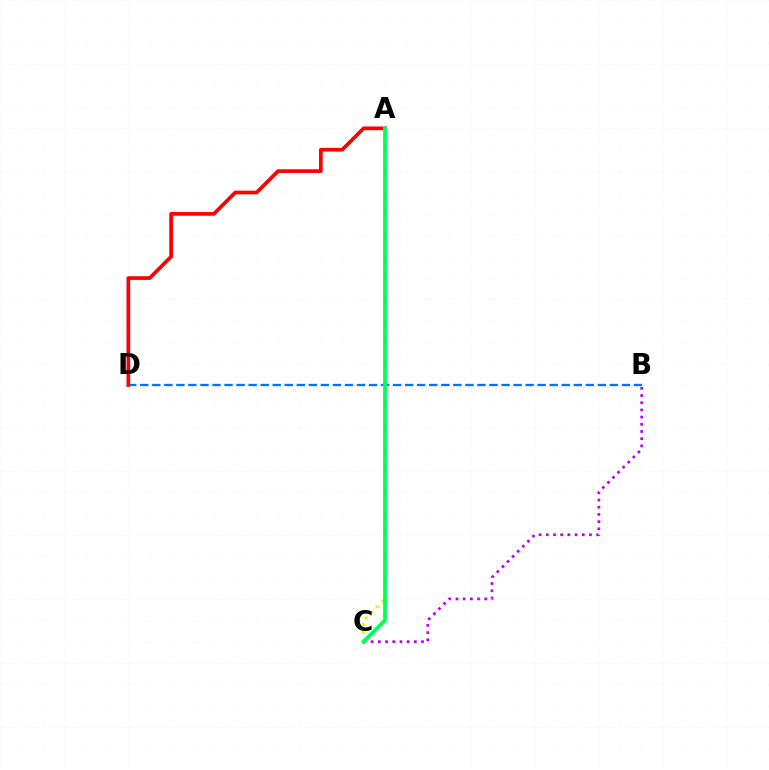{('B', 'D'): [{'color': '#0074ff', 'line_style': 'dashed', 'thickness': 1.64}], ('A', 'D'): [{'color': '#ff0000', 'line_style': 'solid', 'thickness': 2.66}], ('B', 'C'): [{'color': '#b900ff', 'line_style': 'dotted', 'thickness': 1.95}], ('A', 'C'): [{'color': '#d1ff00', 'line_style': 'dotted', 'thickness': 2.12}, {'color': '#00ff5c', 'line_style': 'solid', 'thickness': 2.72}]}